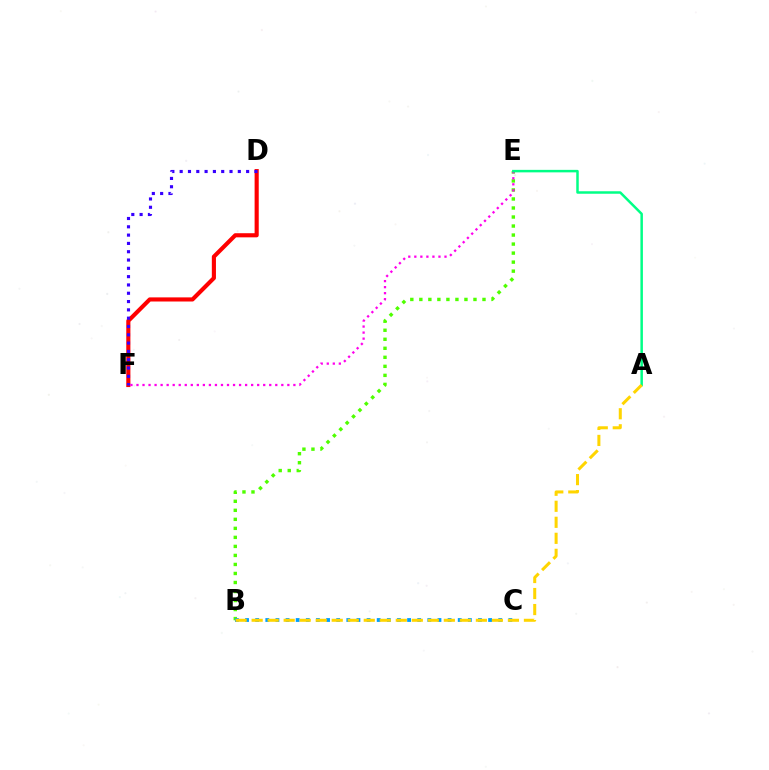{('B', 'E'): [{'color': '#4fff00', 'line_style': 'dotted', 'thickness': 2.45}], ('D', 'F'): [{'color': '#ff0000', 'line_style': 'solid', 'thickness': 2.97}, {'color': '#3700ff', 'line_style': 'dotted', 'thickness': 2.26}], ('E', 'F'): [{'color': '#ff00ed', 'line_style': 'dotted', 'thickness': 1.64}], ('A', 'E'): [{'color': '#00ff86', 'line_style': 'solid', 'thickness': 1.8}], ('B', 'C'): [{'color': '#009eff', 'line_style': 'dotted', 'thickness': 2.75}], ('A', 'B'): [{'color': '#ffd500', 'line_style': 'dashed', 'thickness': 2.18}]}